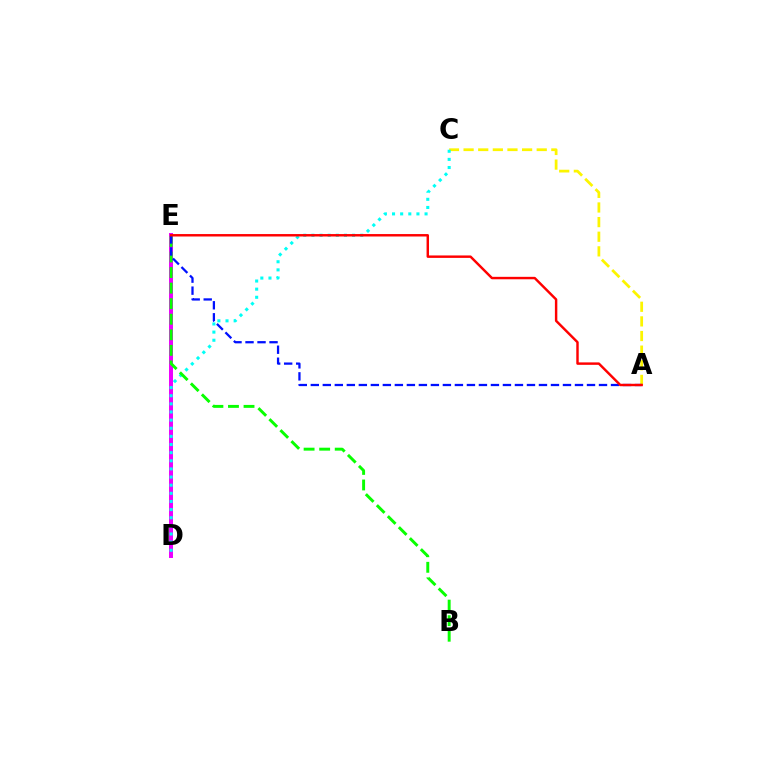{('D', 'E'): [{'color': '#ee00ff', 'line_style': 'solid', 'thickness': 2.87}], ('A', 'C'): [{'color': '#fcf500', 'line_style': 'dashed', 'thickness': 1.99}], ('C', 'D'): [{'color': '#00fff6', 'line_style': 'dotted', 'thickness': 2.21}], ('B', 'E'): [{'color': '#08ff00', 'line_style': 'dashed', 'thickness': 2.11}], ('A', 'E'): [{'color': '#0010ff', 'line_style': 'dashed', 'thickness': 1.63}, {'color': '#ff0000', 'line_style': 'solid', 'thickness': 1.76}]}